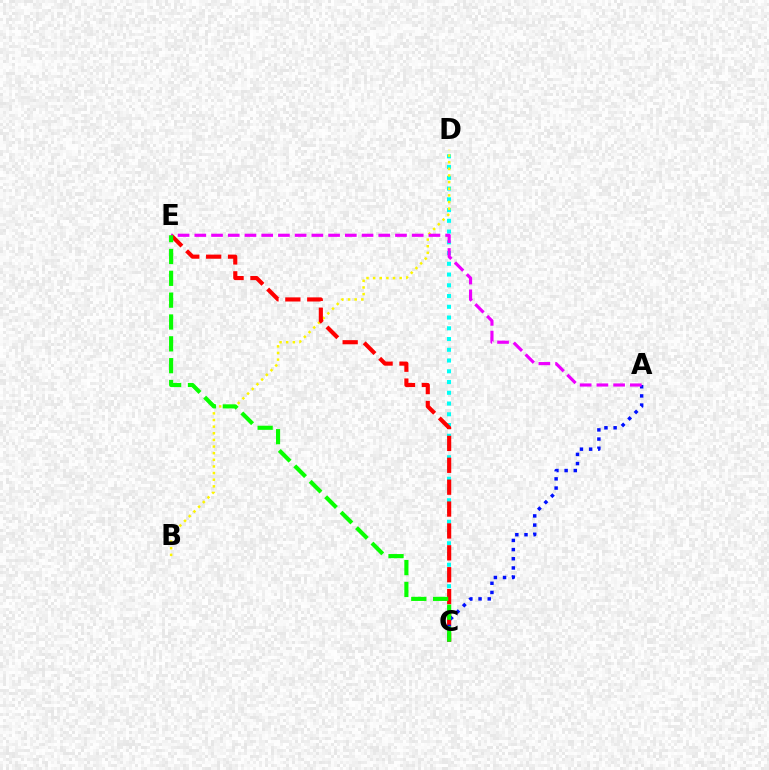{('C', 'D'): [{'color': '#00fff6', 'line_style': 'dotted', 'thickness': 2.92}], ('B', 'D'): [{'color': '#fcf500', 'line_style': 'dotted', 'thickness': 1.8}], ('C', 'E'): [{'color': '#ff0000', 'line_style': 'dashed', 'thickness': 2.97}, {'color': '#08ff00', 'line_style': 'dashed', 'thickness': 2.97}], ('A', 'C'): [{'color': '#0010ff', 'line_style': 'dotted', 'thickness': 2.49}], ('A', 'E'): [{'color': '#ee00ff', 'line_style': 'dashed', 'thickness': 2.27}]}